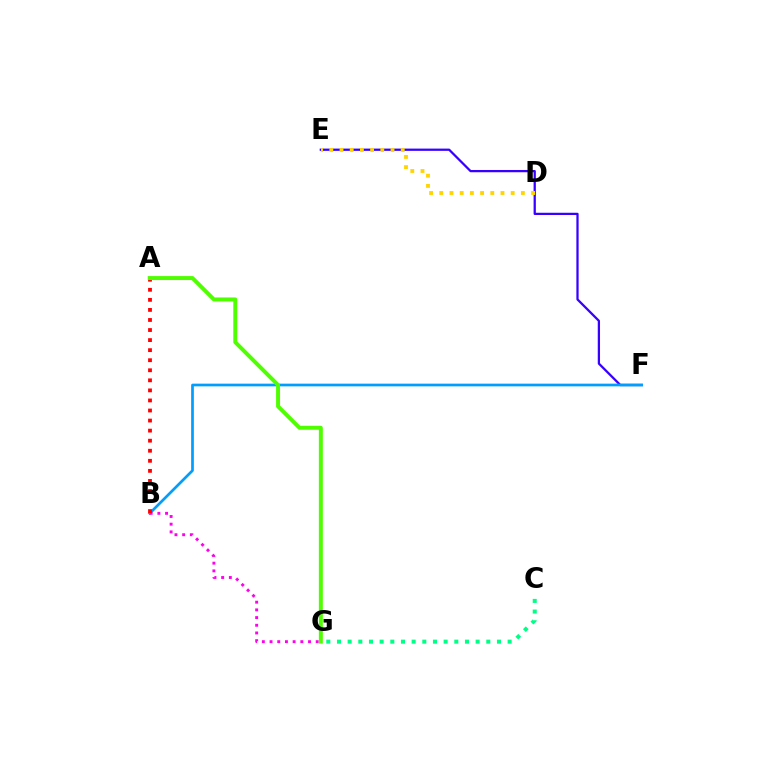{('E', 'F'): [{'color': '#3700ff', 'line_style': 'solid', 'thickness': 1.63}], ('B', 'F'): [{'color': '#009eff', 'line_style': 'solid', 'thickness': 1.94}], ('B', 'G'): [{'color': '#ff00ed', 'line_style': 'dotted', 'thickness': 2.09}], ('A', 'B'): [{'color': '#ff0000', 'line_style': 'dotted', 'thickness': 2.73}], ('A', 'G'): [{'color': '#4fff00', 'line_style': 'solid', 'thickness': 2.85}], ('C', 'G'): [{'color': '#00ff86', 'line_style': 'dotted', 'thickness': 2.9}], ('D', 'E'): [{'color': '#ffd500', 'line_style': 'dotted', 'thickness': 2.77}]}